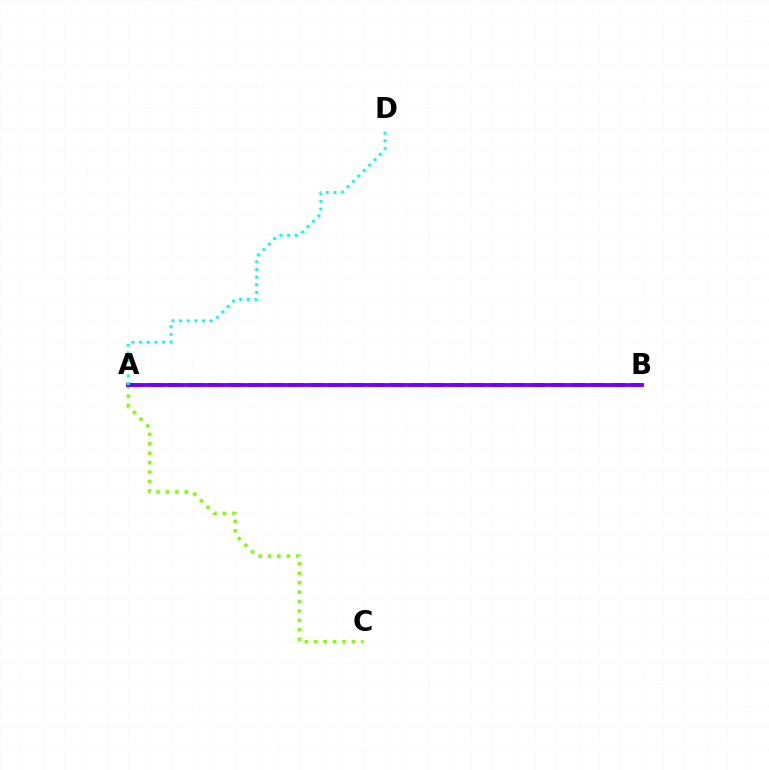{('A', 'B'): [{'color': '#ff0000', 'line_style': 'dashed', 'thickness': 2.73}, {'color': '#7200ff', 'line_style': 'solid', 'thickness': 2.73}], ('A', 'C'): [{'color': '#84ff00', 'line_style': 'dotted', 'thickness': 2.56}], ('A', 'D'): [{'color': '#00fff6', 'line_style': 'dotted', 'thickness': 2.08}]}